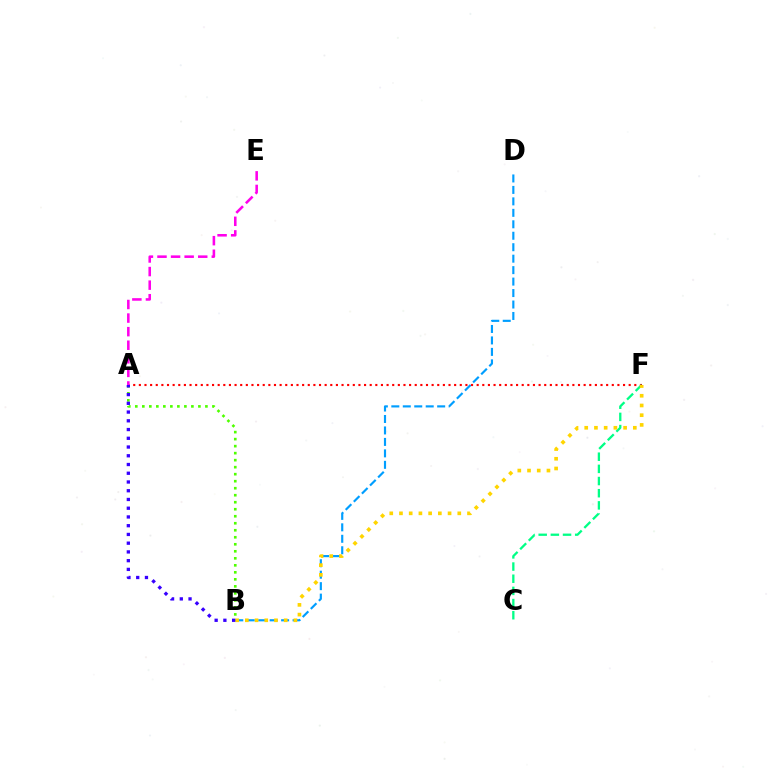{('B', 'D'): [{'color': '#009eff', 'line_style': 'dashed', 'thickness': 1.56}], ('A', 'F'): [{'color': '#ff0000', 'line_style': 'dotted', 'thickness': 1.53}], ('C', 'F'): [{'color': '#00ff86', 'line_style': 'dashed', 'thickness': 1.65}], ('A', 'B'): [{'color': '#4fff00', 'line_style': 'dotted', 'thickness': 1.9}, {'color': '#3700ff', 'line_style': 'dotted', 'thickness': 2.37}], ('A', 'E'): [{'color': '#ff00ed', 'line_style': 'dashed', 'thickness': 1.84}], ('B', 'F'): [{'color': '#ffd500', 'line_style': 'dotted', 'thickness': 2.64}]}